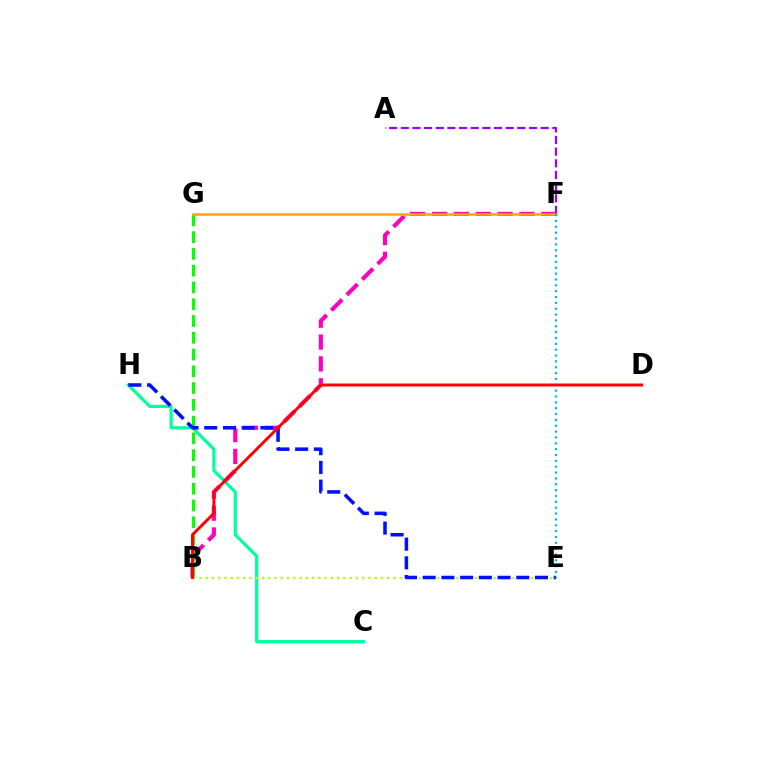{('C', 'H'): [{'color': '#00ff9d', 'line_style': 'solid', 'thickness': 2.31}], ('B', 'F'): [{'color': '#ff00bd', 'line_style': 'dashed', 'thickness': 2.97}], ('A', 'F'): [{'color': '#9b00ff', 'line_style': 'dashed', 'thickness': 1.58}], ('B', 'G'): [{'color': '#08ff00', 'line_style': 'dashed', 'thickness': 2.28}], ('B', 'E'): [{'color': '#b3ff00', 'line_style': 'dotted', 'thickness': 1.7}], ('F', 'G'): [{'color': '#ffa500', 'line_style': 'solid', 'thickness': 1.82}], ('E', 'H'): [{'color': '#0010ff', 'line_style': 'dashed', 'thickness': 2.54}], ('E', 'F'): [{'color': '#00b5ff', 'line_style': 'dotted', 'thickness': 1.59}], ('B', 'D'): [{'color': '#ff0000', 'line_style': 'solid', 'thickness': 2.12}]}